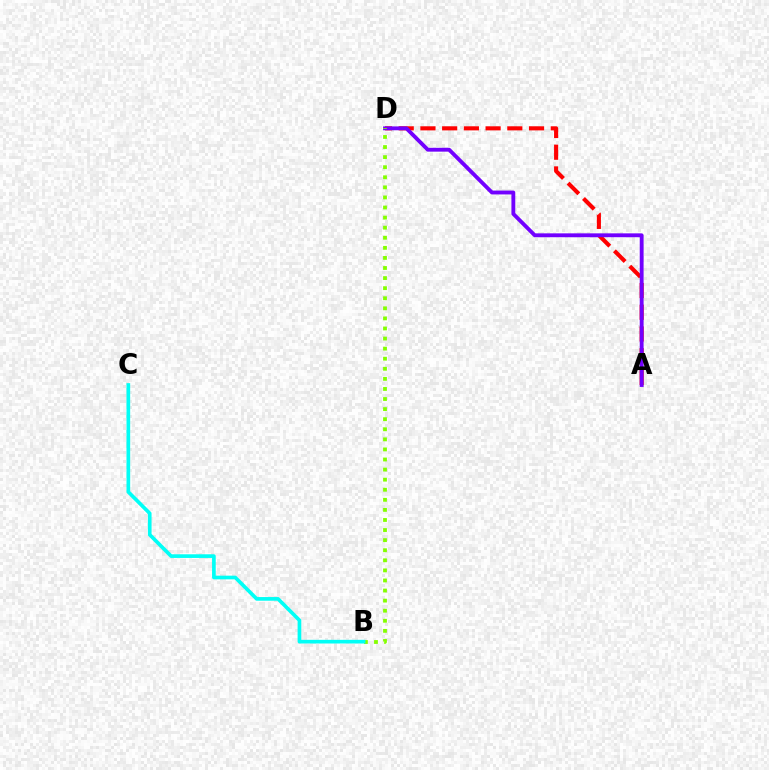{('A', 'D'): [{'color': '#ff0000', 'line_style': 'dashed', 'thickness': 2.95}, {'color': '#7200ff', 'line_style': 'solid', 'thickness': 2.78}], ('B', 'D'): [{'color': '#84ff00', 'line_style': 'dotted', 'thickness': 2.74}], ('B', 'C'): [{'color': '#00fff6', 'line_style': 'solid', 'thickness': 2.64}]}